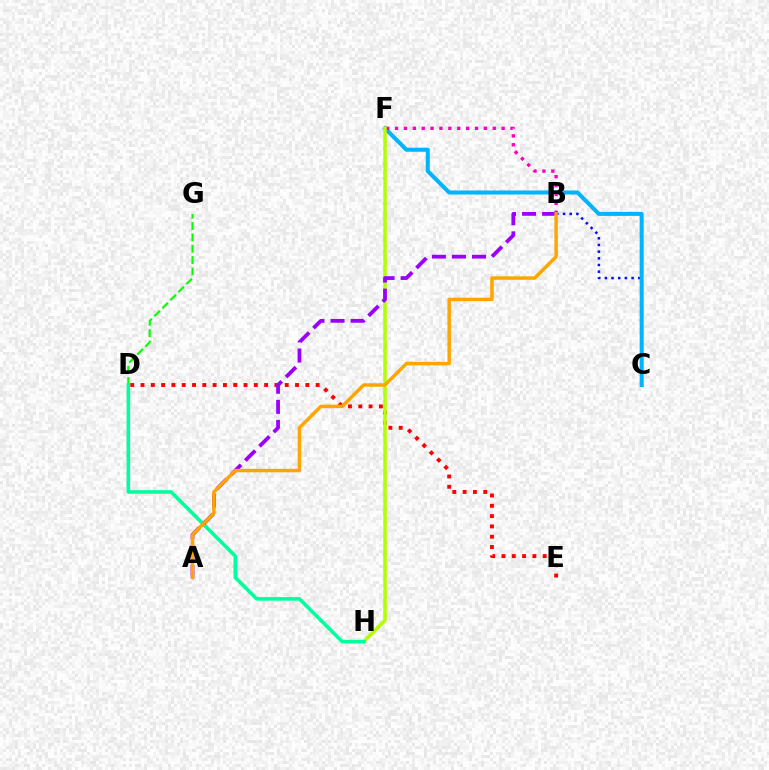{('D', 'E'): [{'color': '#ff0000', 'line_style': 'dotted', 'thickness': 2.8}], ('B', 'C'): [{'color': '#0010ff', 'line_style': 'dotted', 'thickness': 1.81}], ('C', 'F'): [{'color': '#00b5ff', 'line_style': 'solid', 'thickness': 2.9}], ('D', 'G'): [{'color': '#08ff00', 'line_style': 'dashed', 'thickness': 1.54}], ('B', 'F'): [{'color': '#ff00bd', 'line_style': 'dotted', 'thickness': 2.41}], ('F', 'H'): [{'color': '#b3ff00', 'line_style': 'solid', 'thickness': 2.51}], ('D', 'H'): [{'color': '#00ff9d', 'line_style': 'solid', 'thickness': 2.57}], ('A', 'B'): [{'color': '#9b00ff', 'line_style': 'dashed', 'thickness': 2.73}, {'color': '#ffa500', 'line_style': 'solid', 'thickness': 2.5}]}